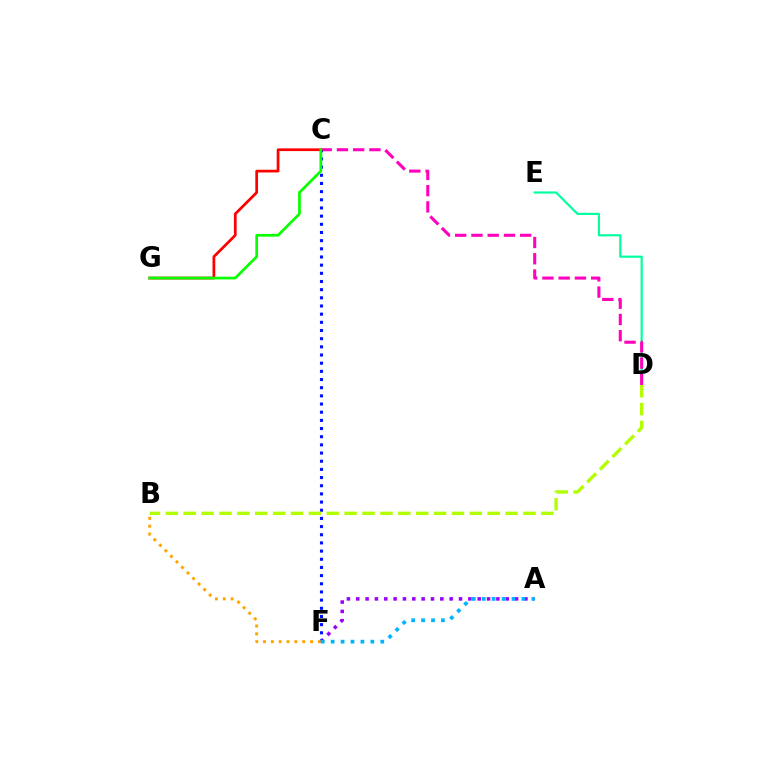{('D', 'E'): [{'color': '#00ff9d', 'line_style': 'solid', 'thickness': 1.56}], ('A', 'F'): [{'color': '#9b00ff', 'line_style': 'dotted', 'thickness': 2.54}, {'color': '#00b5ff', 'line_style': 'dotted', 'thickness': 2.7}], ('C', 'D'): [{'color': '#ff00bd', 'line_style': 'dashed', 'thickness': 2.21}], ('C', 'F'): [{'color': '#0010ff', 'line_style': 'dotted', 'thickness': 2.22}], ('B', 'F'): [{'color': '#ffa500', 'line_style': 'dotted', 'thickness': 2.13}], ('C', 'G'): [{'color': '#ff0000', 'line_style': 'solid', 'thickness': 1.97}, {'color': '#08ff00', 'line_style': 'solid', 'thickness': 1.95}], ('B', 'D'): [{'color': '#b3ff00', 'line_style': 'dashed', 'thickness': 2.43}]}